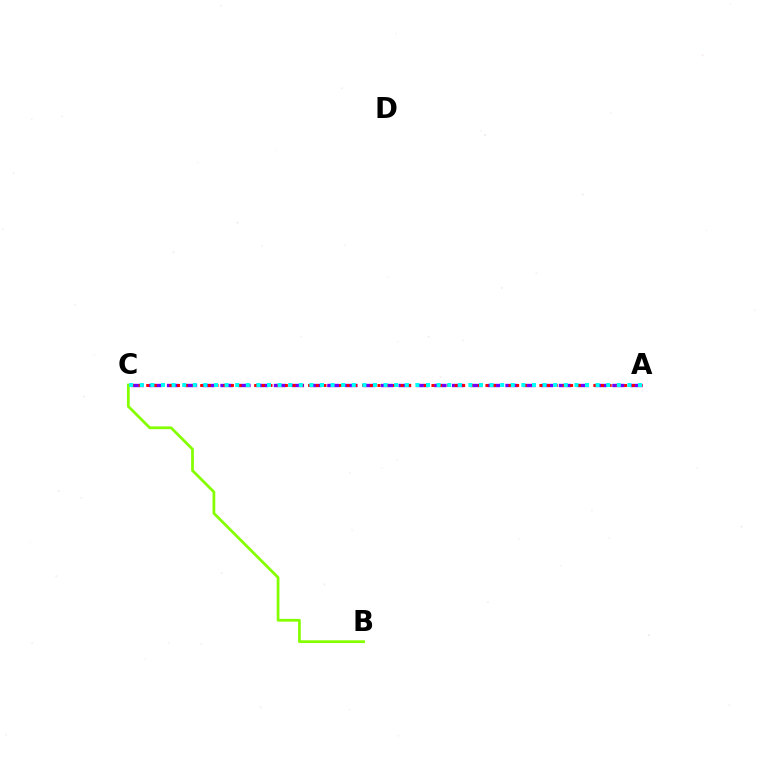{('B', 'C'): [{'color': '#84ff00', 'line_style': 'solid', 'thickness': 1.98}], ('A', 'C'): [{'color': '#7200ff', 'line_style': 'dashed', 'thickness': 2.42}, {'color': '#ff0000', 'line_style': 'dotted', 'thickness': 2.09}, {'color': '#00fff6', 'line_style': 'dotted', 'thickness': 2.88}]}